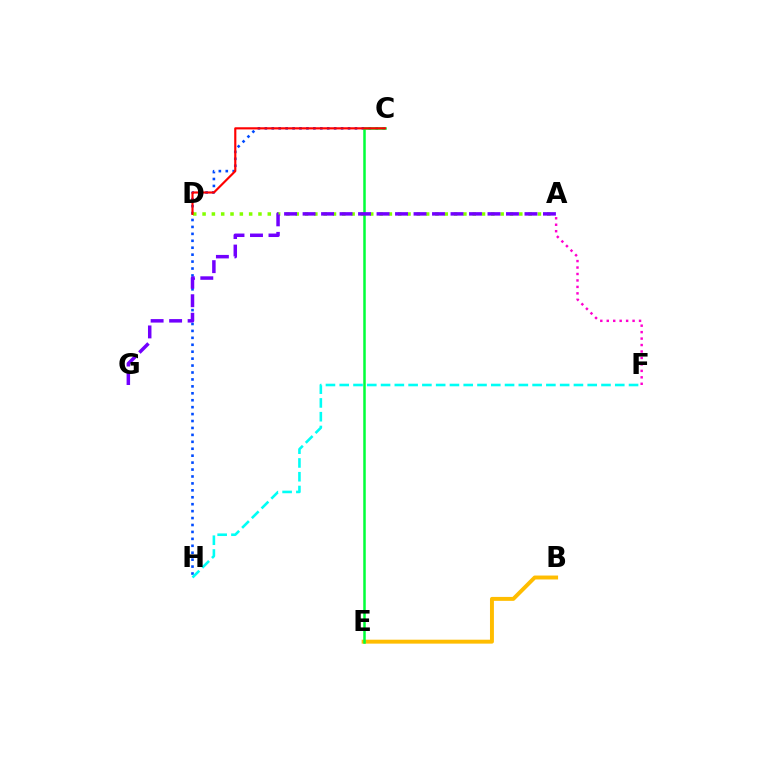{('C', 'H'): [{'color': '#004bff', 'line_style': 'dotted', 'thickness': 1.88}], ('A', 'D'): [{'color': '#84ff00', 'line_style': 'dotted', 'thickness': 2.53}], ('B', 'E'): [{'color': '#ffbd00', 'line_style': 'solid', 'thickness': 2.83}], ('C', 'E'): [{'color': '#00ff39', 'line_style': 'solid', 'thickness': 1.8}], ('A', 'G'): [{'color': '#7200ff', 'line_style': 'dashed', 'thickness': 2.51}], ('F', 'H'): [{'color': '#00fff6', 'line_style': 'dashed', 'thickness': 1.87}], ('A', 'F'): [{'color': '#ff00cf', 'line_style': 'dotted', 'thickness': 1.75}], ('C', 'D'): [{'color': '#ff0000', 'line_style': 'solid', 'thickness': 1.55}]}